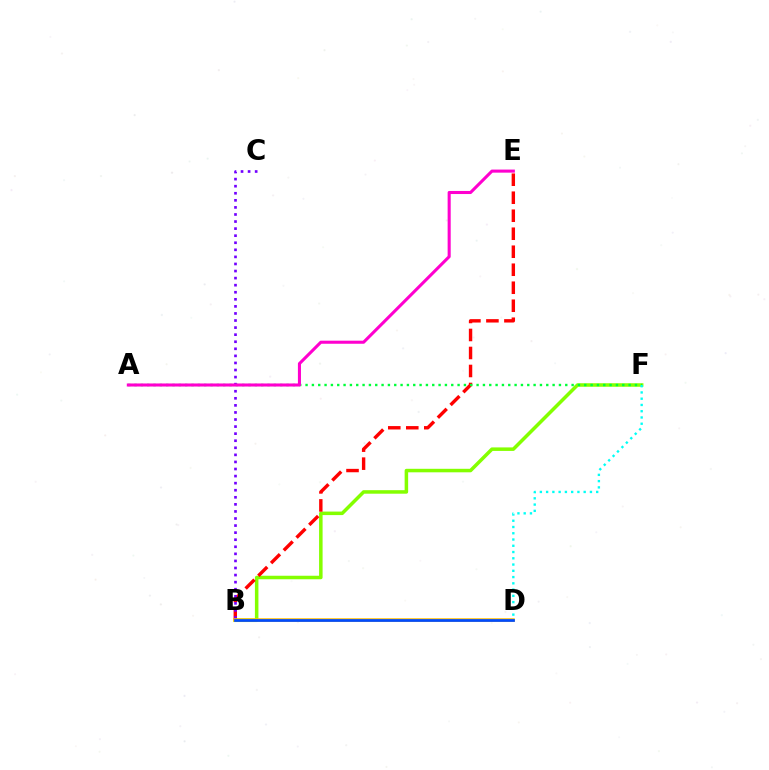{('B', 'F'): [{'color': '#84ff00', 'line_style': 'solid', 'thickness': 2.53}], ('B', 'E'): [{'color': '#ff0000', 'line_style': 'dashed', 'thickness': 2.45}], ('B', 'C'): [{'color': '#7200ff', 'line_style': 'dotted', 'thickness': 1.92}], ('A', 'F'): [{'color': '#00ff39', 'line_style': 'dotted', 'thickness': 1.72}], ('A', 'E'): [{'color': '#ff00cf', 'line_style': 'solid', 'thickness': 2.21}], ('D', 'F'): [{'color': '#00fff6', 'line_style': 'dotted', 'thickness': 1.7}], ('B', 'D'): [{'color': '#ffbd00', 'line_style': 'solid', 'thickness': 2.55}, {'color': '#004bff', 'line_style': 'solid', 'thickness': 1.96}]}